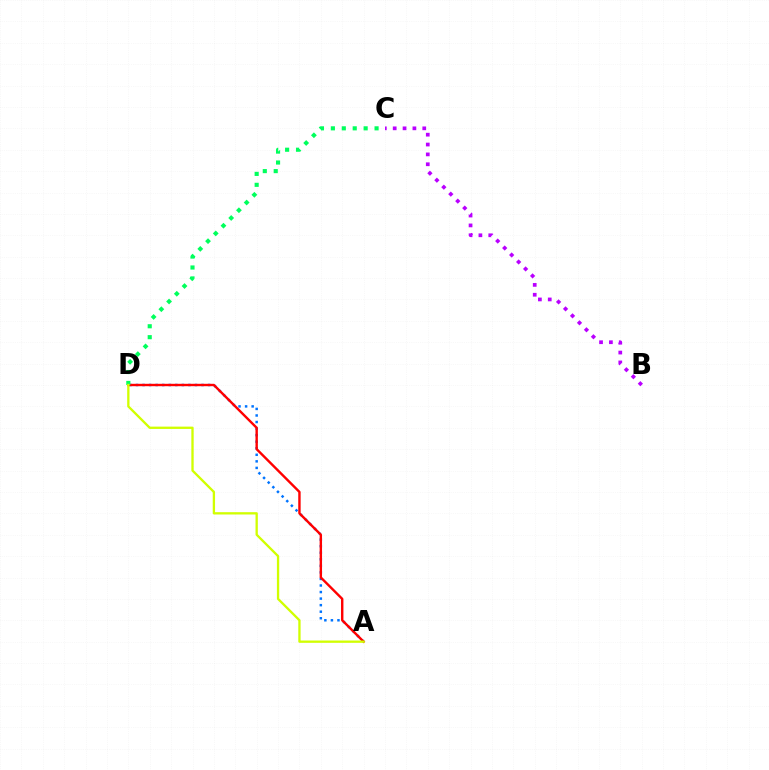{('A', 'D'): [{'color': '#0074ff', 'line_style': 'dotted', 'thickness': 1.78}, {'color': '#ff0000', 'line_style': 'solid', 'thickness': 1.73}, {'color': '#d1ff00', 'line_style': 'solid', 'thickness': 1.67}], ('B', 'C'): [{'color': '#b900ff', 'line_style': 'dotted', 'thickness': 2.68}], ('C', 'D'): [{'color': '#00ff5c', 'line_style': 'dotted', 'thickness': 2.97}]}